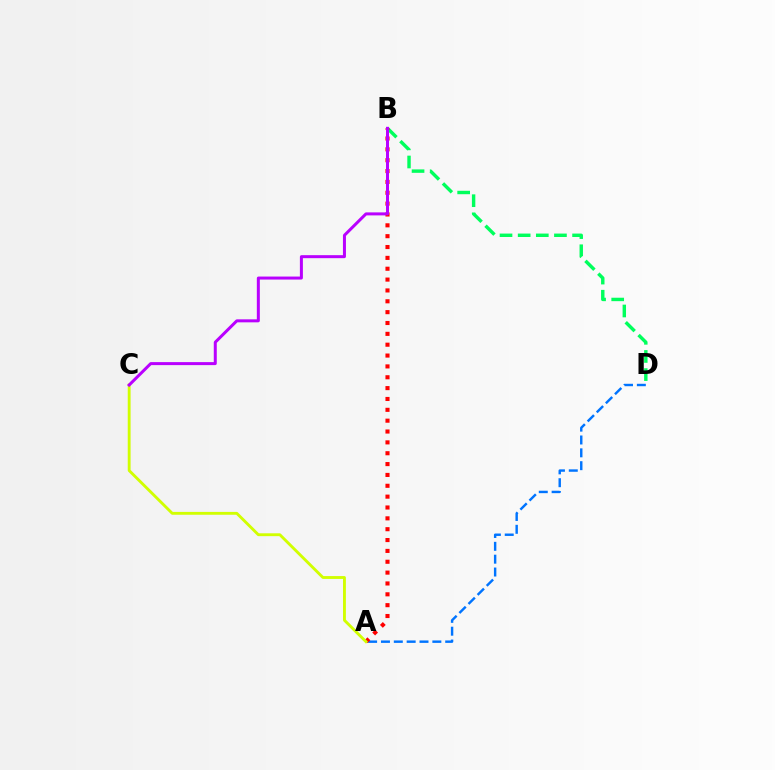{('B', 'D'): [{'color': '#00ff5c', 'line_style': 'dashed', 'thickness': 2.46}], ('A', 'D'): [{'color': '#0074ff', 'line_style': 'dashed', 'thickness': 1.75}], ('A', 'B'): [{'color': '#ff0000', 'line_style': 'dotted', 'thickness': 2.95}], ('A', 'C'): [{'color': '#d1ff00', 'line_style': 'solid', 'thickness': 2.06}], ('B', 'C'): [{'color': '#b900ff', 'line_style': 'solid', 'thickness': 2.16}]}